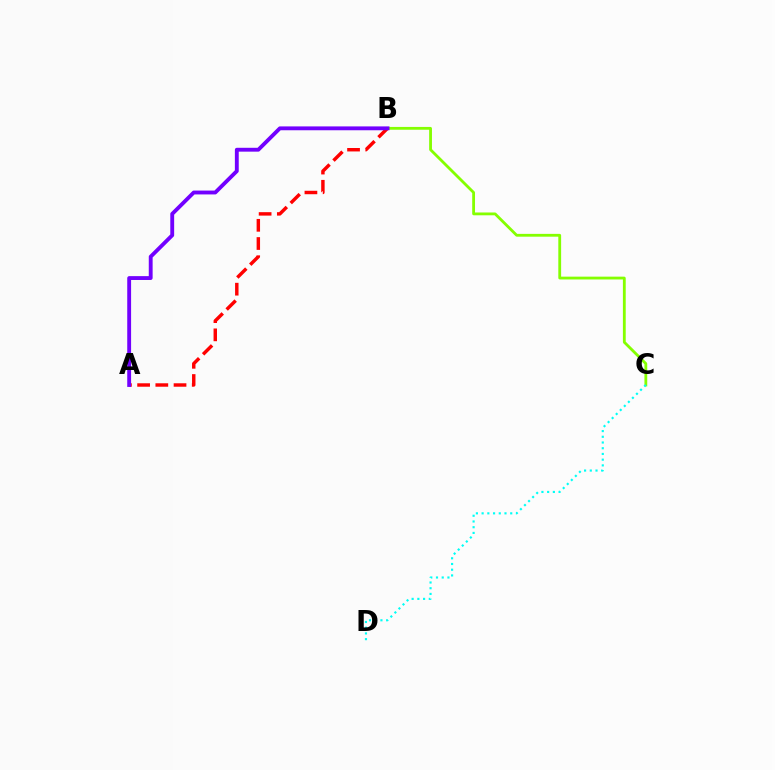{('B', 'C'): [{'color': '#84ff00', 'line_style': 'solid', 'thickness': 2.02}], ('A', 'B'): [{'color': '#ff0000', 'line_style': 'dashed', 'thickness': 2.47}, {'color': '#7200ff', 'line_style': 'solid', 'thickness': 2.78}], ('C', 'D'): [{'color': '#00fff6', 'line_style': 'dotted', 'thickness': 1.55}]}